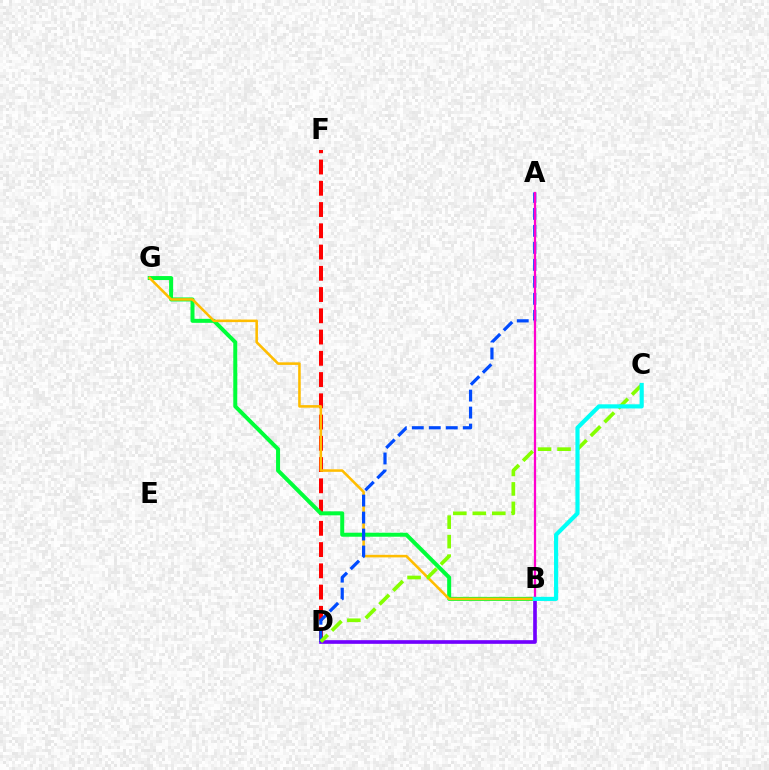{('D', 'F'): [{'color': '#ff0000', 'line_style': 'dashed', 'thickness': 2.89}], ('B', 'G'): [{'color': '#00ff39', 'line_style': 'solid', 'thickness': 2.87}, {'color': '#ffbd00', 'line_style': 'solid', 'thickness': 1.85}], ('B', 'D'): [{'color': '#7200ff', 'line_style': 'solid', 'thickness': 2.63}], ('A', 'D'): [{'color': '#004bff', 'line_style': 'dashed', 'thickness': 2.31}], ('A', 'B'): [{'color': '#ff00cf', 'line_style': 'solid', 'thickness': 1.63}], ('C', 'D'): [{'color': '#84ff00', 'line_style': 'dashed', 'thickness': 2.65}], ('B', 'C'): [{'color': '#00fff6', 'line_style': 'solid', 'thickness': 2.99}]}